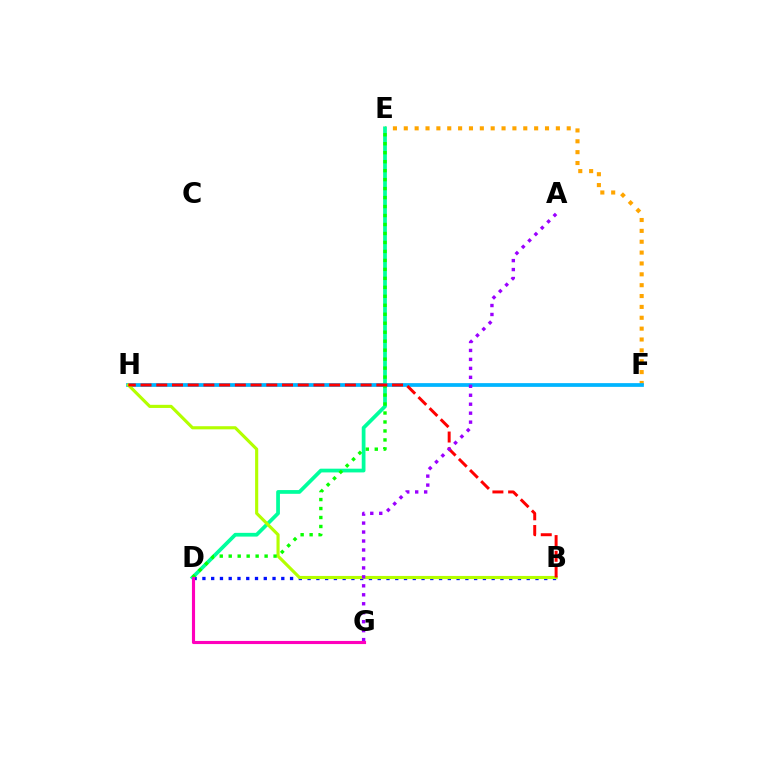{('E', 'F'): [{'color': '#ffa500', 'line_style': 'dotted', 'thickness': 2.95}], ('B', 'D'): [{'color': '#0010ff', 'line_style': 'dotted', 'thickness': 2.38}], ('D', 'E'): [{'color': '#00ff9d', 'line_style': 'solid', 'thickness': 2.69}, {'color': '#08ff00', 'line_style': 'dotted', 'thickness': 2.44}], ('F', 'H'): [{'color': '#00b5ff', 'line_style': 'solid', 'thickness': 2.69}], ('B', 'H'): [{'color': '#b3ff00', 'line_style': 'solid', 'thickness': 2.25}, {'color': '#ff0000', 'line_style': 'dashed', 'thickness': 2.14}], ('A', 'G'): [{'color': '#9b00ff', 'line_style': 'dotted', 'thickness': 2.44}], ('D', 'G'): [{'color': '#ff00bd', 'line_style': 'solid', 'thickness': 2.25}]}